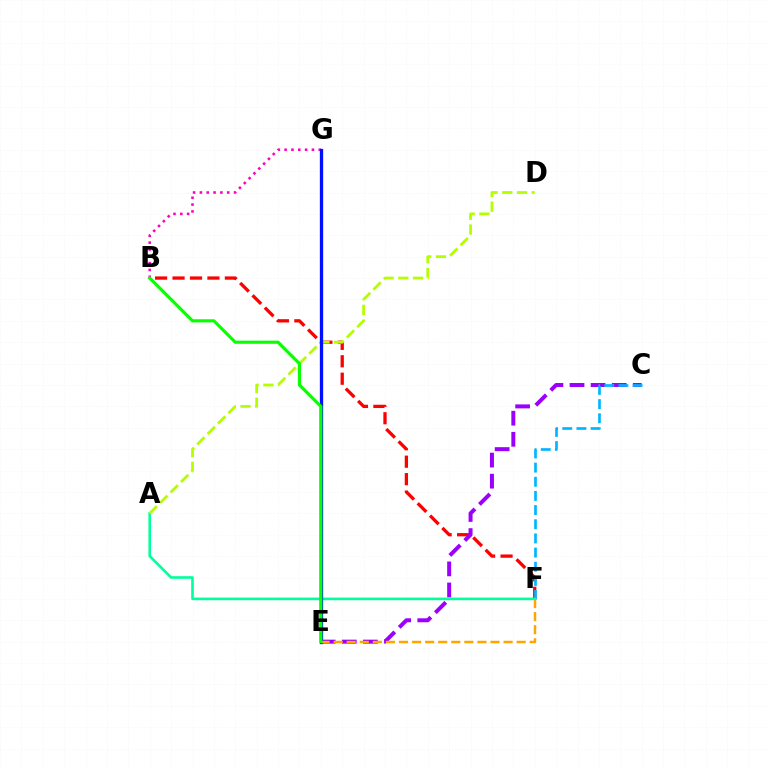{('B', 'F'): [{'color': '#ff0000', 'line_style': 'dashed', 'thickness': 2.37}], ('C', 'E'): [{'color': '#9b00ff', 'line_style': 'dashed', 'thickness': 2.86}], ('C', 'F'): [{'color': '#00b5ff', 'line_style': 'dashed', 'thickness': 1.92}], ('A', 'F'): [{'color': '#00ff9d', 'line_style': 'solid', 'thickness': 1.88}], ('A', 'D'): [{'color': '#b3ff00', 'line_style': 'dashed', 'thickness': 2.0}], ('B', 'G'): [{'color': '#ff00bd', 'line_style': 'dotted', 'thickness': 1.86}], ('E', 'G'): [{'color': '#0010ff', 'line_style': 'solid', 'thickness': 2.38}], ('E', 'F'): [{'color': '#ffa500', 'line_style': 'dashed', 'thickness': 1.78}], ('B', 'E'): [{'color': '#08ff00', 'line_style': 'solid', 'thickness': 2.26}]}